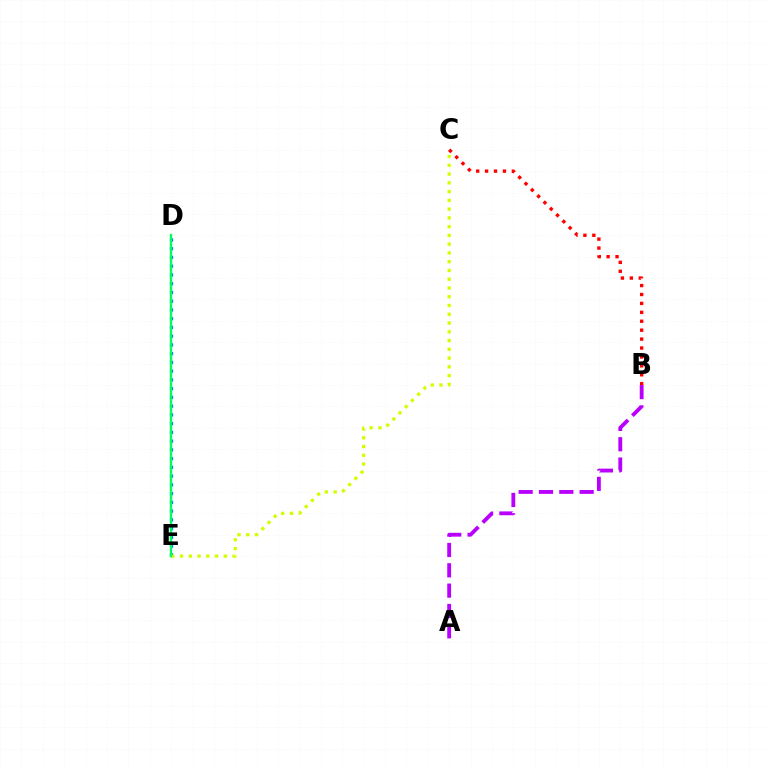{('D', 'E'): [{'color': '#0074ff', 'line_style': 'dotted', 'thickness': 2.38}, {'color': '#00ff5c', 'line_style': 'solid', 'thickness': 1.72}], ('C', 'E'): [{'color': '#d1ff00', 'line_style': 'dotted', 'thickness': 2.38}], ('B', 'C'): [{'color': '#ff0000', 'line_style': 'dotted', 'thickness': 2.42}], ('A', 'B'): [{'color': '#b900ff', 'line_style': 'dashed', 'thickness': 2.76}]}